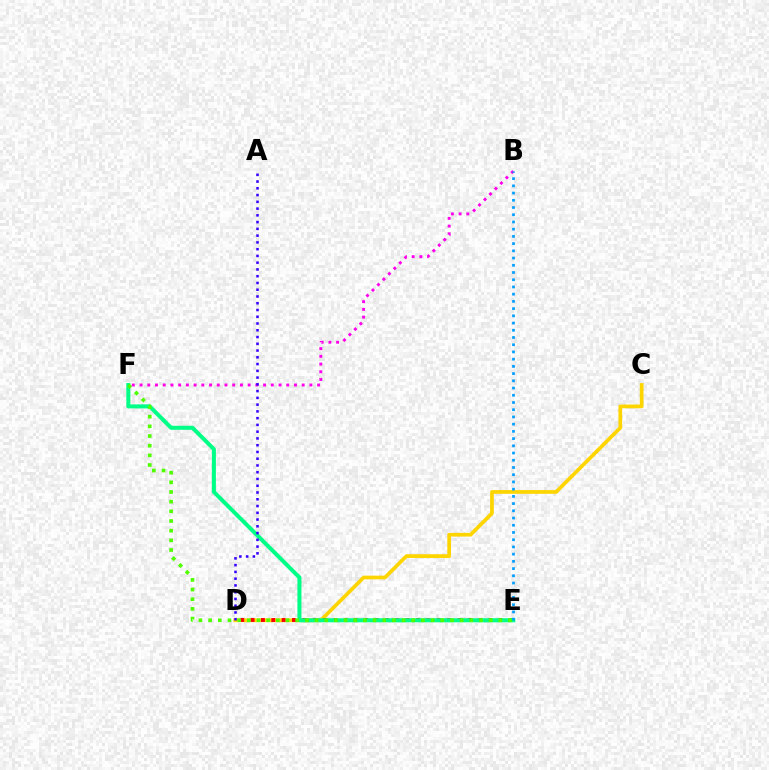{('C', 'D'): [{'color': '#ffd500', 'line_style': 'solid', 'thickness': 2.68}], ('D', 'E'): [{'color': '#ff0000', 'line_style': 'dotted', 'thickness': 2.81}], ('E', 'F'): [{'color': '#00ff86', 'line_style': 'solid', 'thickness': 2.91}, {'color': '#4fff00', 'line_style': 'dotted', 'thickness': 2.63}], ('B', 'F'): [{'color': '#ff00ed', 'line_style': 'dotted', 'thickness': 2.1}], ('B', 'E'): [{'color': '#009eff', 'line_style': 'dotted', 'thickness': 1.96}], ('A', 'D'): [{'color': '#3700ff', 'line_style': 'dotted', 'thickness': 1.84}]}